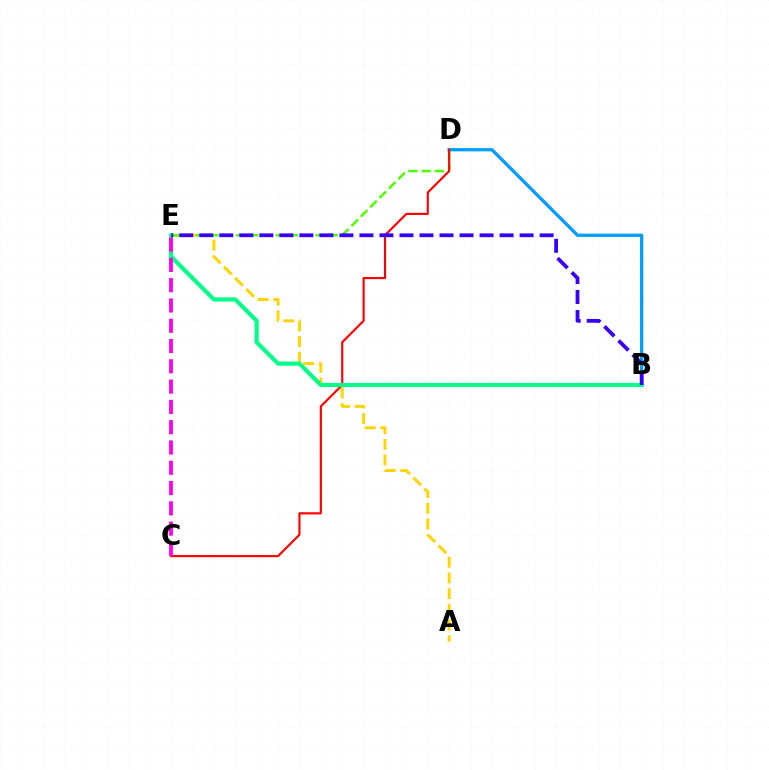{('A', 'E'): [{'color': '#ffd500', 'line_style': 'dashed', 'thickness': 2.13}], ('B', 'D'): [{'color': '#009eff', 'line_style': 'solid', 'thickness': 2.36}], ('D', 'E'): [{'color': '#4fff00', 'line_style': 'dashed', 'thickness': 1.8}], ('C', 'D'): [{'color': '#ff0000', 'line_style': 'solid', 'thickness': 1.54}], ('B', 'E'): [{'color': '#00ff86', 'line_style': 'solid', 'thickness': 2.96}, {'color': '#3700ff', 'line_style': 'dashed', 'thickness': 2.72}], ('C', 'E'): [{'color': '#ff00ed', 'line_style': 'dashed', 'thickness': 2.76}]}